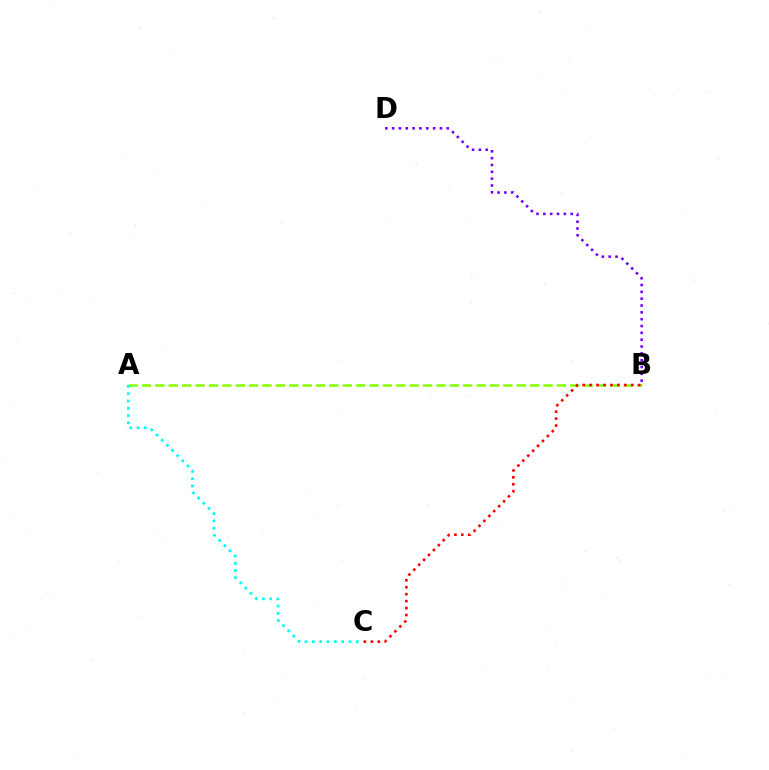{('B', 'D'): [{'color': '#7200ff', 'line_style': 'dotted', 'thickness': 1.86}], ('A', 'B'): [{'color': '#84ff00', 'line_style': 'dashed', 'thickness': 1.82}], ('A', 'C'): [{'color': '#00fff6', 'line_style': 'dotted', 'thickness': 1.98}], ('B', 'C'): [{'color': '#ff0000', 'line_style': 'dotted', 'thickness': 1.89}]}